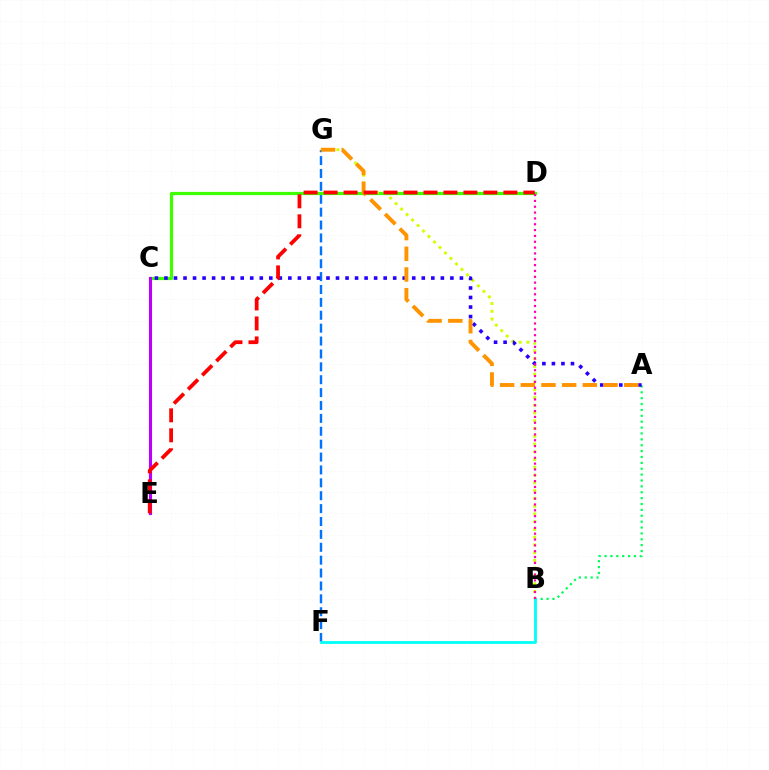{('F', 'G'): [{'color': '#0074ff', 'line_style': 'dashed', 'thickness': 1.75}], ('C', 'D'): [{'color': '#3dff00', 'line_style': 'solid', 'thickness': 2.31}], ('C', 'E'): [{'color': '#b900ff', 'line_style': 'solid', 'thickness': 2.22}], ('A', 'B'): [{'color': '#00ff5c', 'line_style': 'dotted', 'thickness': 1.6}], ('B', 'G'): [{'color': '#d1ff00', 'line_style': 'dotted', 'thickness': 2.11}], ('A', 'C'): [{'color': '#2500ff', 'line_style': 'dotted', 'thickness': 2.59}], ('A', 'G'): [{'color': '#ff9400', 'line_style': 'dashed', 'thickness': 2.81}], ('B', 'F'): [{'color': '#00fff6', 'line_style': 'solid', 'thickness': 2.02}], ('B', 'D'): [{'color': '#ff00ac', 'line_style': 'dotted', 'thickness': 1.59}], ('D', 'E'): [{'color': '#ff0000', 'line_style': 'dashed', 'thickness': 2.71}]}